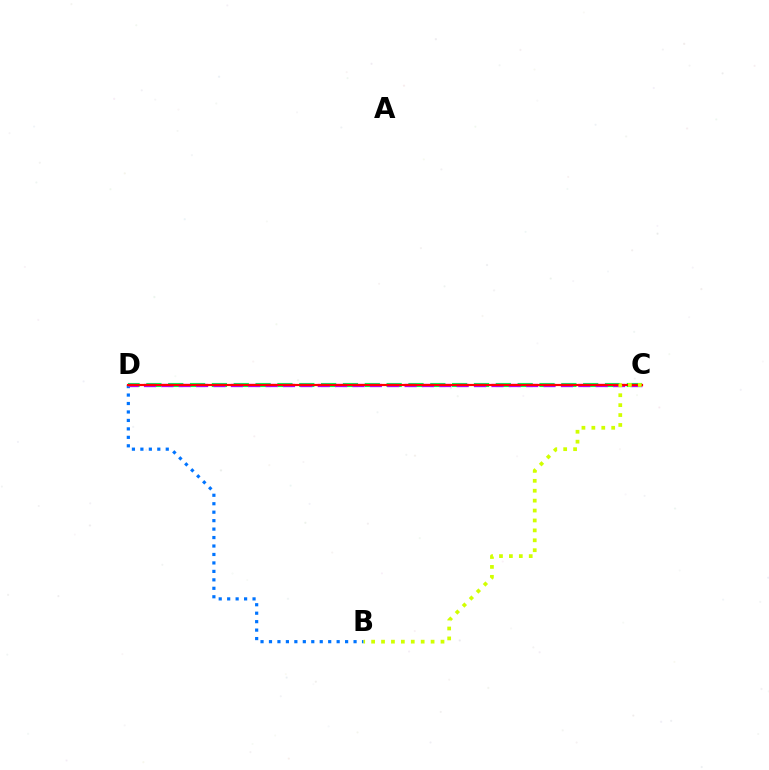{('B', 'D'): [{'color': '#0074ff', 'line_style': 'dotted', 'thickness': 2.3}], ('C', 'D'): [{'color': '#00ff5c', 'line_style': 'dashed', 'thickness': 2.97}, {'color': '#b900ff', 'line_style': 'dashed', 'thickness': 2.36}, {'color': '#ff0000', 'line_style': 'solid', 'thickness': 1.58}], ('B', 'C'): [{'color': '#d1ff00', 'line_style': 'dotted', 'thickness': 2.69}]}